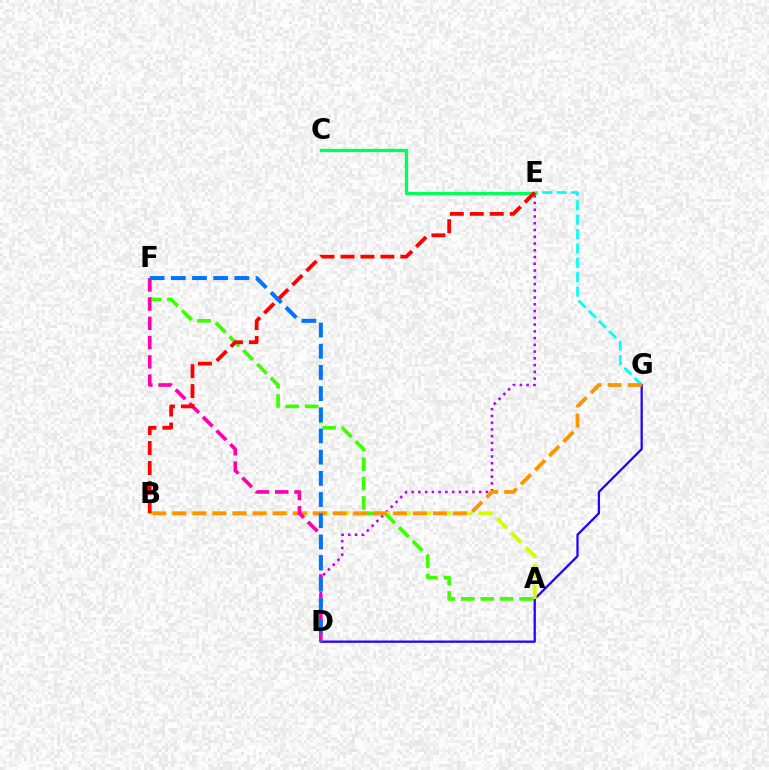{('D', 'E'): [{'color': '#b900ff', 'line_style': 'dotted', 'thickness': 1.84}], ('D', 'G'): [{'color': '#2500ff', 'line_style': 'solid', 'thickness': 1.63}], ('A', 'B'): [{'color': '#d1ff00', 'line_style': 'dashed', 'thickness': 2.78}], ('E', 'G'): [{'color': '#00fff6', 'line_style': 'dashed', 'thickness': 1.95}], ('A', 'F'): [{'color': '#3dff00', 'line_style': 'dashed', 'thickness': 2.64}], ('B', 'G'): [{'color': '#ff9400', 'line_style': 'dashed', 'thickness': 2.72}], ('D', 'F'): [{'color': '#ff00ac', 'line_style': 'dashed', 'thickness': 2.62}, {'color': '#0074ff', 'line_style': 'dashed', 'thickness': 2.88}], ('C', 'E'): [{'color': '#00ff5c', 'line_style': 'solid', 'thickness': 2.35}], ('B', 'E'): [{'color': '#ff0000', 'line_style': 'dashed', 'thickness': 2.71}]}